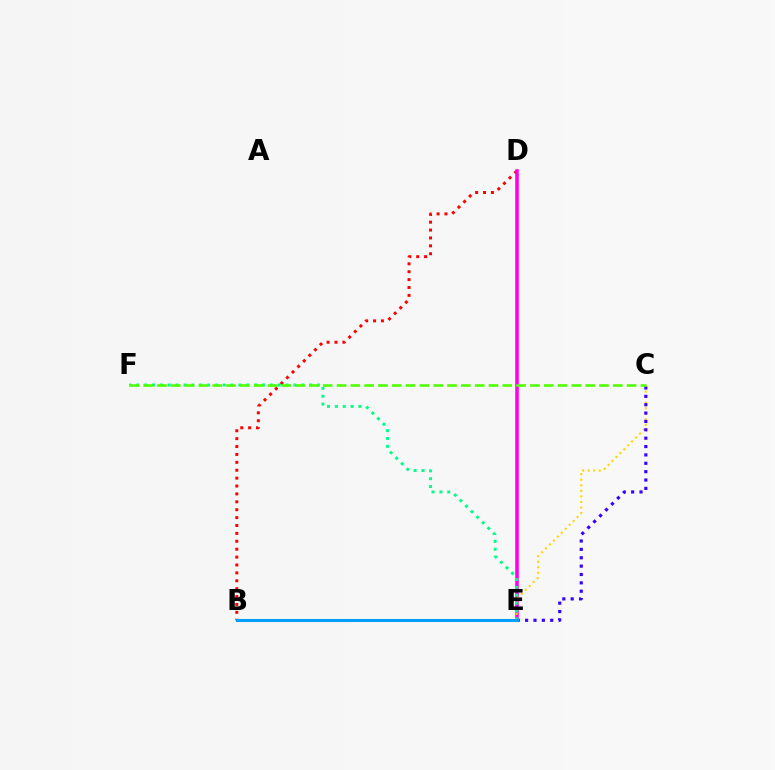{('B', 'D'): [{'color': '#ff0000', 'line_style': 'dotted', 'thickness': 2.15}], ('D', 'E'): [{'color': '#ff00ed', 'line_style': 'solid', 'thickness': 2.55}], ('B', 'C'): [{'color': '#ffd500', 'line_style': 'dotted', 'thickness': 1.51}], ('C', 'E'): [{'color': '#3700ff', 'line_style': 'dotted', 'thickness': 2.27}], ('E', 'F'): [{'color': '#00ff86', 'line_style': 'dotted', 'thickness': 2.13}], ('C', 'F'): [{'color': '#4fff00', 'line_style': 'dashed', 'thickness': 1.88}], ('B', 'E'): [{'color': '#009eff', 'line_style': 'solid', 'thickness': 2.21}]}